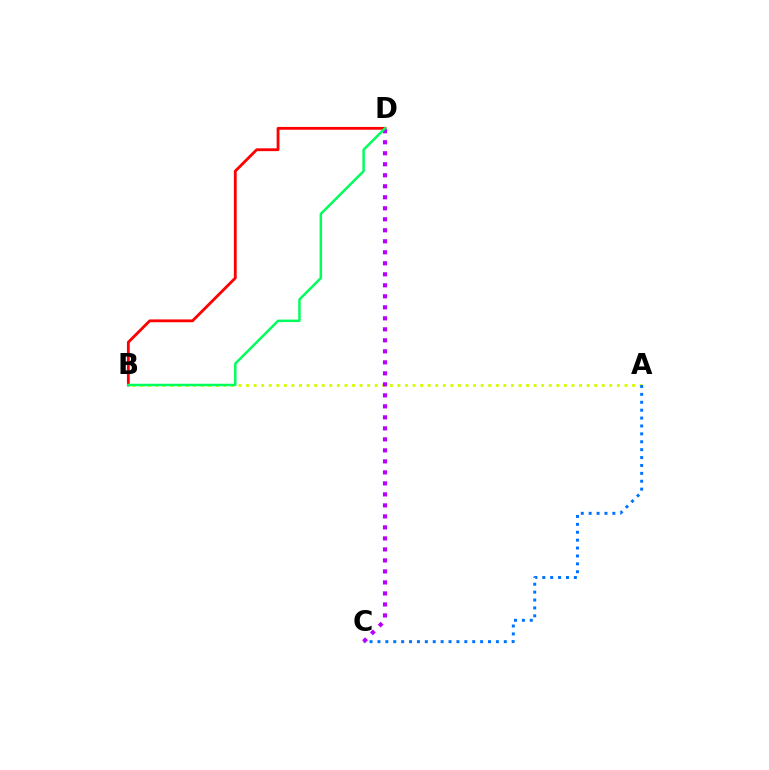{('A', 'B'): [{'color': '#d1ff00', 'line_style': 'dotted', 'thickness': 2.06}], ('A', 'C'): [{'color': '#0074ff', 'line_style': 'dotted', 'thickness': 2.15}], ('B', 'D'): [{'color': '#ff0000', 'line_style': 'solid', 'thickness': 2.03}, {'color': '#00ff5c', 'line_style': 'solid', 'thickness': 1.79}], ('C', 'D'): [{'color': '#b900ff', 'line_style': 'dotted', 'thickness': 2.99}]}